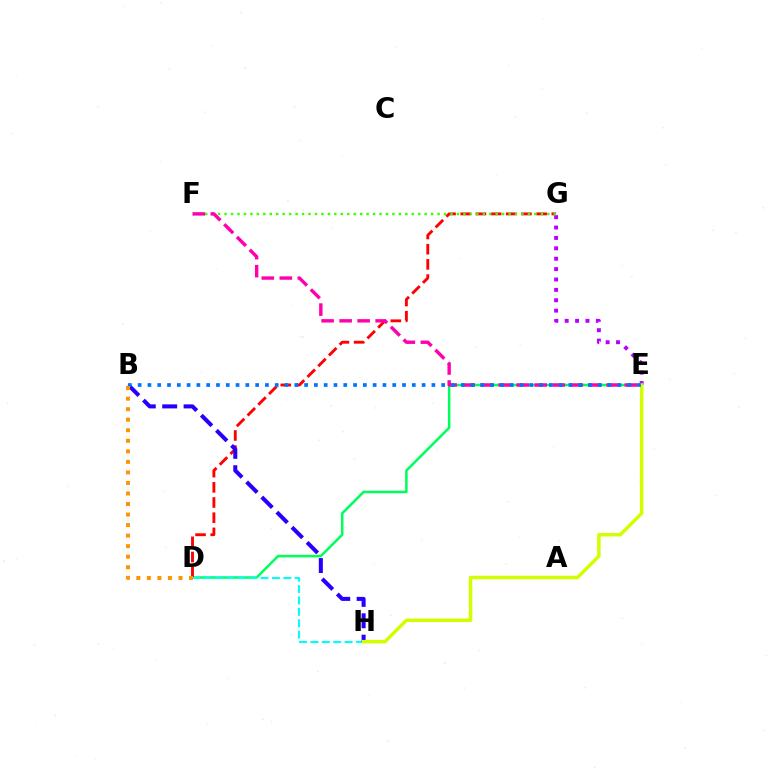{('D', 'E'): [{'color': '#00ff5c', 'line_style': 'solid', 'thickness': 1.82}], ('D', 'G'): [{'color': '#ff0000', 'line_style': 'dashed', 'thickness': 2.06}], ('D', 'H'): [{'color': '#00fff6', 'line_style': 'dashed', 'thickness': 1.55}], ('B', 'H'): [{'color': '#2500ff', 'line_style': 'dashed', 'thickness': 2.9}], ('E', 'G'): [{'color': '#b900ff', 'line_style': 'dotted', 'thickness': 2.82}], ('F', 'G'): [{'color': '#3dff00', 'line_style': 'dotted', 'thickness': 1.75}], ('E', 'F'): [{'color': '#ff00ac', 'line_style': 'dashed', 'thickness': 2.45}], ('E', 'H'): [{'color': '#d1ff00', 'line_style': 'solid', 'thickness': 2.52}], ('B', 'E'): [{'color': '#0074ff', 'line_style': 'dotted', 'thickness': 2.66}], ('B', 'D'): [{'color': '#ff9400', 'line_style': 'dotted', 'thickness': 2.86}]}